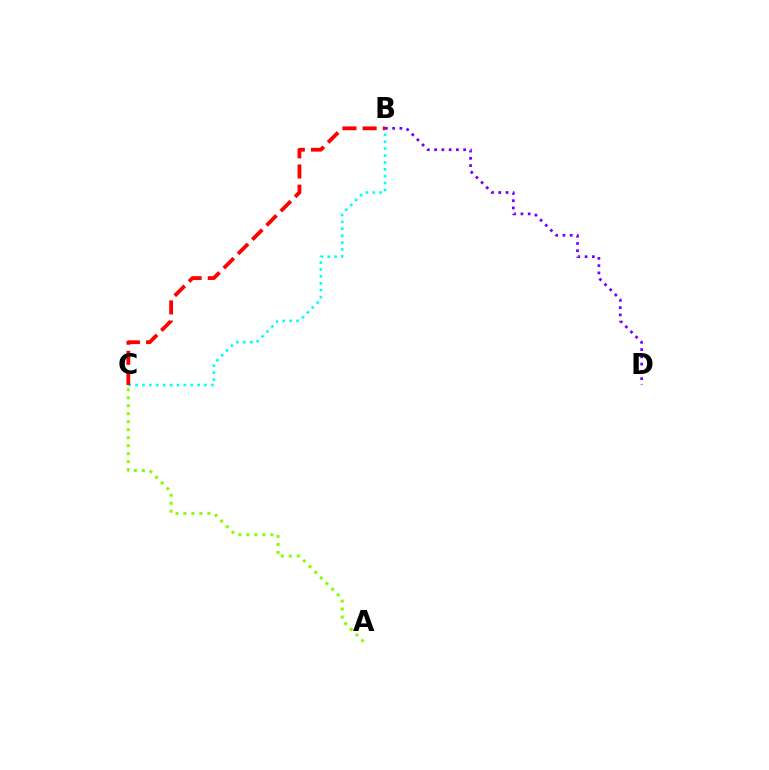{('B', 'C'): [{'color': '#00fff6', 'line_style': 'dotted', 'thickness': 1.88}, {'color': '#ff0000', 'line_style': 'dashed', 'thickness': 2.74}], ('A', 'C'): [{'color': '#84ff00', 'line_style': 'dotted', 'thickness': 2.17}], ('B', 'D'): [{'color': '#7200ff', 'line_style': 'dotted', 'thickness': 1.97}]}